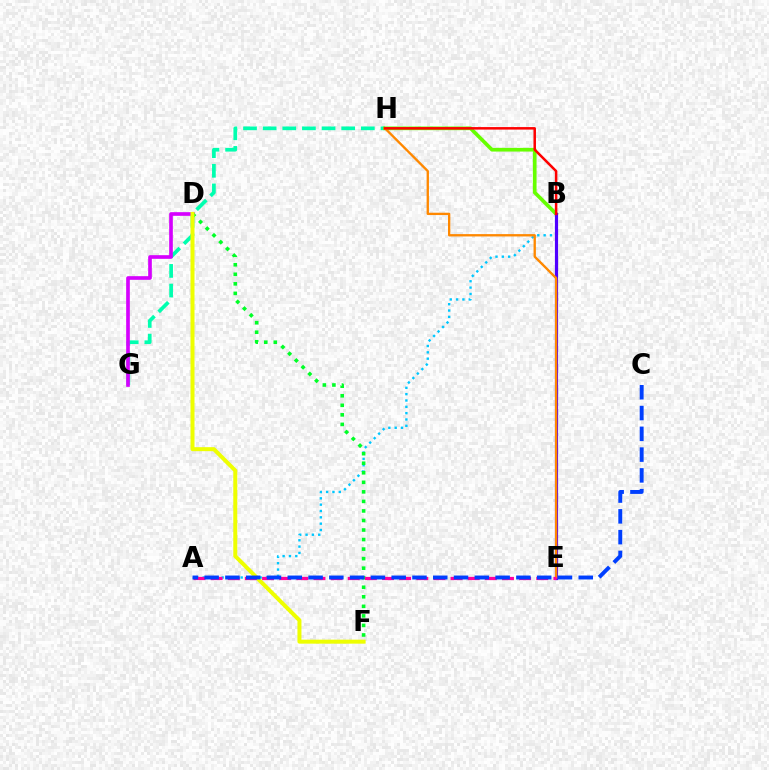{('G', 'H'): [{'color': '#00ffaf', 'line_style': 'dashed', 'thickness': 2.67}], ('A', 'B'): [{'color': '#00c7ff', 'line_style': 'dotted', 'thickness': 1.72}], ('D', 'G'): [{'color': '#d600ff', 'line_style': 'solid', 'thickness': 2.63}], ('B', 'H'): [{'color': '#66ff00', 'line_style': 'solid', 'thickness': 2.64}, {'color': '#ff0000', 'line_style': 'solid', 'thickness': 1.81}], ('B', 'E'): [{'color': '#4f00ff', 'line_style': 'solid', 'thickness': 2.29}], ('E', 'H'): [{'color': '#ff8800', 'line_style': 'solid', 'thickness': 1.68}], ('D', 'F'): [{'color': '#00ff27', 'line_style': 'dotted', 'thickness': 2.59}, {'color': '#eeff00', 'line_style': 'solid', 'thickness': 2.88}], ('A', 'E'): [{'color': '#ff00a0', 'line_style': 'dashed', 'thickness': 2.33}], ('A', 'C'): [{'color': '#003fff', 'line_style': 'dashed', 'thickness': 2.82}]}